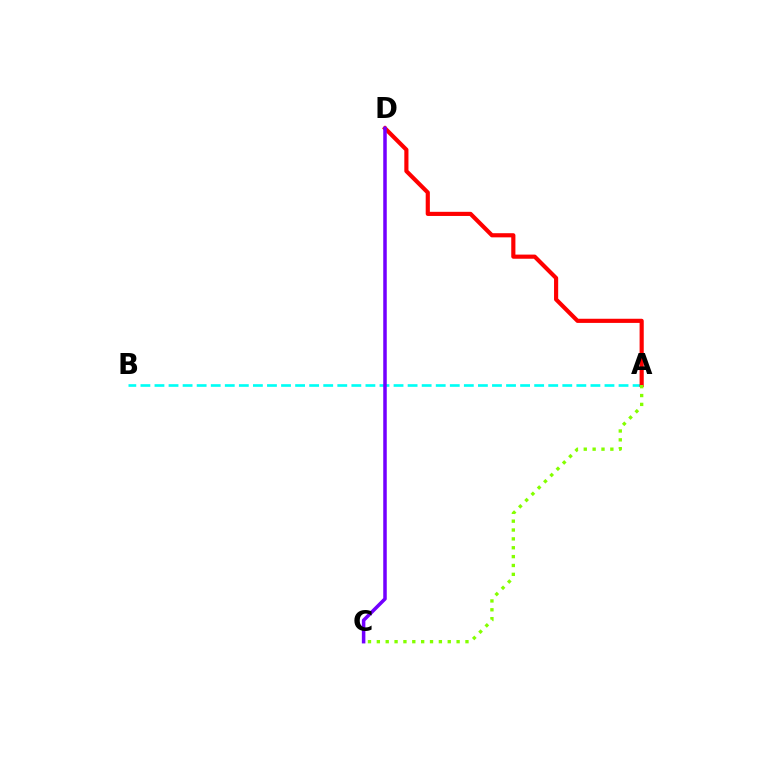{('A', 'B'): [{'color': '#00fff6', 'line_style': 'dashed', 'thickness': 1.91}], ('A', 'D'): [{'color': '#ff0000', 'line_style': 'solid', 'thickness': 2.99}], ('C', 'D'): [{'color': '#7200ff', 'line_style': 'solid', 'thickness': 2.53}], ('A', 'C'): [{'color': '#84ff00', 'line_style': 'dotted', 'thickness': 2.41}]}